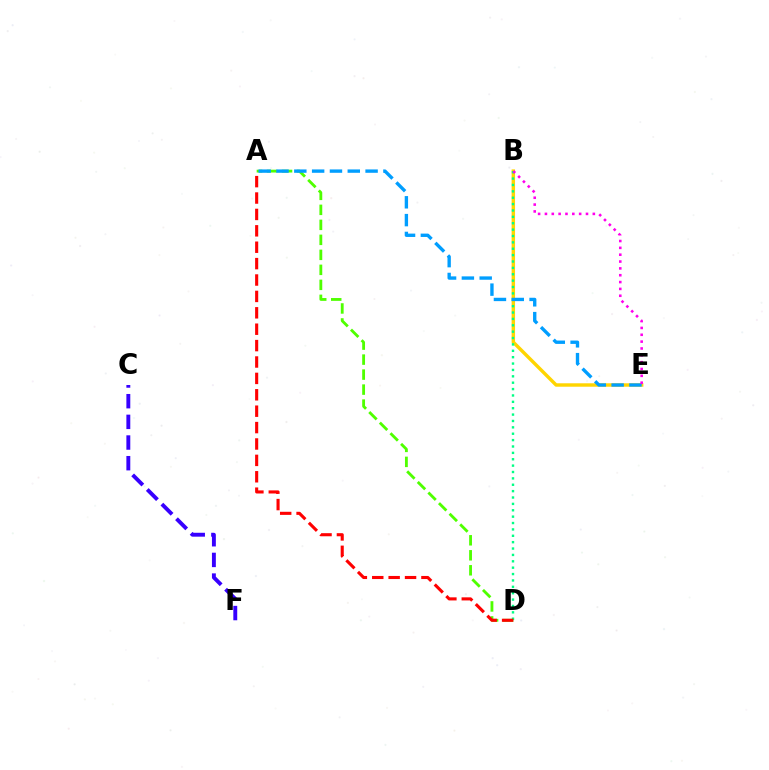{('B', 'E'): [{'color': '#ffd500', 'line_style': 'solid', 'thickness': 2.47}, {'color': '#ff00ed', 'line_style': 'dotted', 'thickness': 1.86}], ('B', 'D'): [{'color': '#00ff86', 'line_style': 'dotted', 'thickness': 1.73}], ('A', 'D'): [{'color': '#4fff00', 'line_style': 'dashed', 'thickness': 2.04}, {'color': '#ff0000', 'line_style': 'dashed', 'thickness': 2.23}], ('A', 'E'): [{'color': '#009eff', 'line_style': 'dashed', 'thickness': 2.42}], ('C', 'F'): [{'color': '#3700ff', 'line_style': 'dashed', 'thickness': 2.81}]}